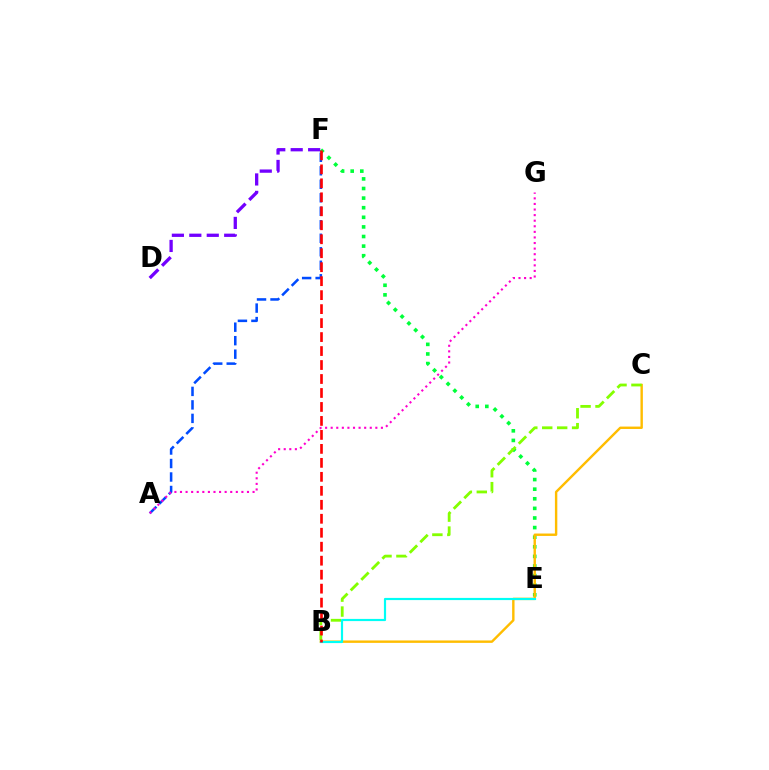{('E', 'F'): [{'color': '#00ff39', 'line_style': 'dotted', 'thickness': 2.61}], ('D', 'F'): [{'color': '#7200ff', 'line_style': 'dashed', 'thickness': 2.37}], ('B', 'C'): [{'color': '#ffbd00', 'line_style': 'solid', 'thickness': 1.73}, {'color': '#84ff00', 'line_style': 'dashed', 'thickness': 2.03}], ('A', 'F'): [{'color': '#004bff', 'line_style': 'dashed', 'thickness': 1.83}], ('B', 'E'): [{'color': '#00fff6', 'line_style': 'solid', 'thickness': 1.57}], ('A', 'G'): [{'color': '#ff00cf', 'line_style': 'dotted', 'thickness': 1.52}], ('B', 'F'): [{'color': '#ff0000', 'line_style': 'dashed', 'thickness': 1.9}]}